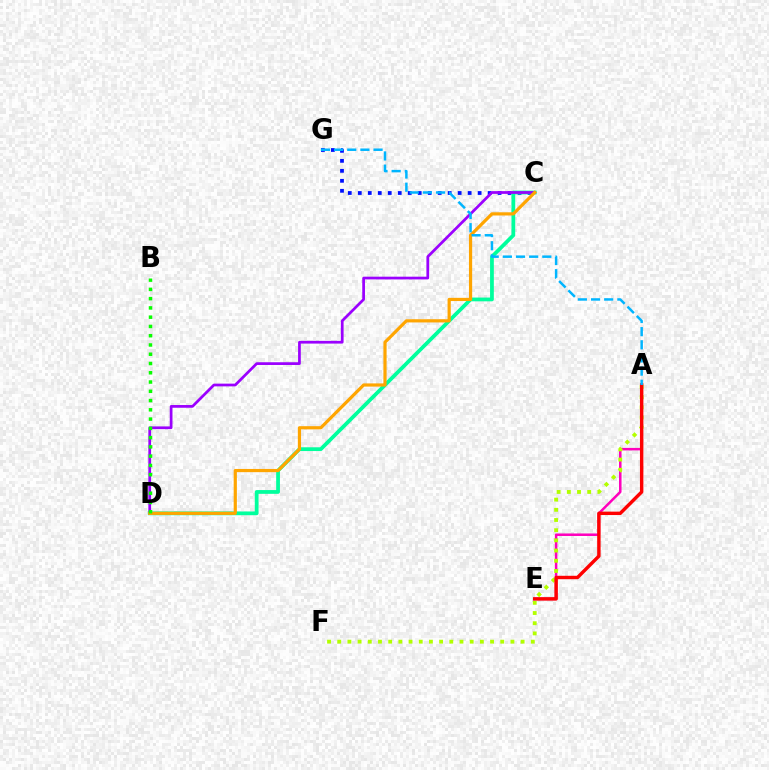{('C', 'G'): [{'color': '#0010ff', 'line_style': 'dotted', 'thickness': 2.71}], ('A', 'E'): [{'color': '#ff00bd', 'line_style': 'solid', 'thickness': 1.81}, {'color': '#ff0000', 'line_style': 'solid', 'thickness': 2.47}], ('C', 'D'): [{'color': '#00ff9d', 'line_style': 'solid', 'thickness': 2.71}, {'color': '#9b00ff', 'line_style': 'solid', 'thickness': 1.97}, {'color': '#ffa500', 'line_style': 'solid', 'thickness': 2.3}], ('A', 'F'): [{'color': '#b3ff00', 'line_style': 'dotted', 'thickness': 2.77}], ('B', 'D'): [{'color': '#08ff00', 'line_style': 'dotted', 'thickness': 2.52}], ('A', 'G'): [{'color': '#00b5ff', 'line_style': 'dashed', 'thickness': 1.79}]}